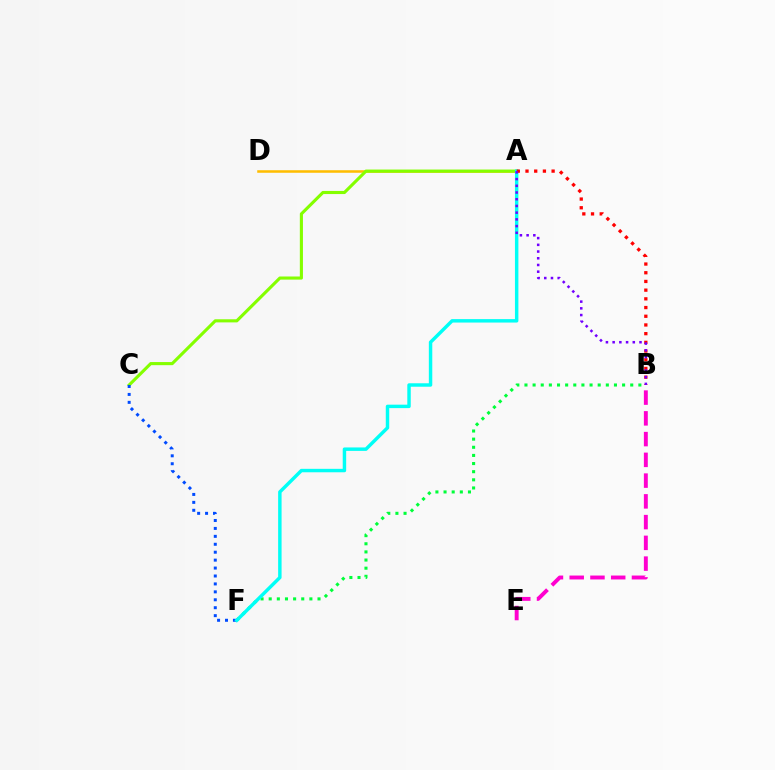{('B', 'F'): [{'color': '#00ff39', 'line_style': 'dotted', 'thickness': 2.21}], ('A', 'D'): [{'color': '#ffbd00', 'line_style': 'solid', 'thickness': 1.83}], ('A', 'C'): [{'color': '#84ff00', 'line_style': 'solid', 'thickness': 2.24}], ('B', 'E'): [{'color': '#ff00cf', 'line_style': 'dashed', 'thickness': 2.82}], ('C', 'F'): [{'color': '#004bff', 'line_style': 'dotted', 'thickness': 2.15}], ('A', 'F'): [{'color': '#00fff6', 'line_style': 'solid', 'thickness': 2.48}], ('A', 'B'): [{'color': '#ff0000', 'line_style': 'dotted', 'thickness': 2.36}, {'color': '#7200ff', 'line_style': 'dotted', 'thickness': 1.82}]}